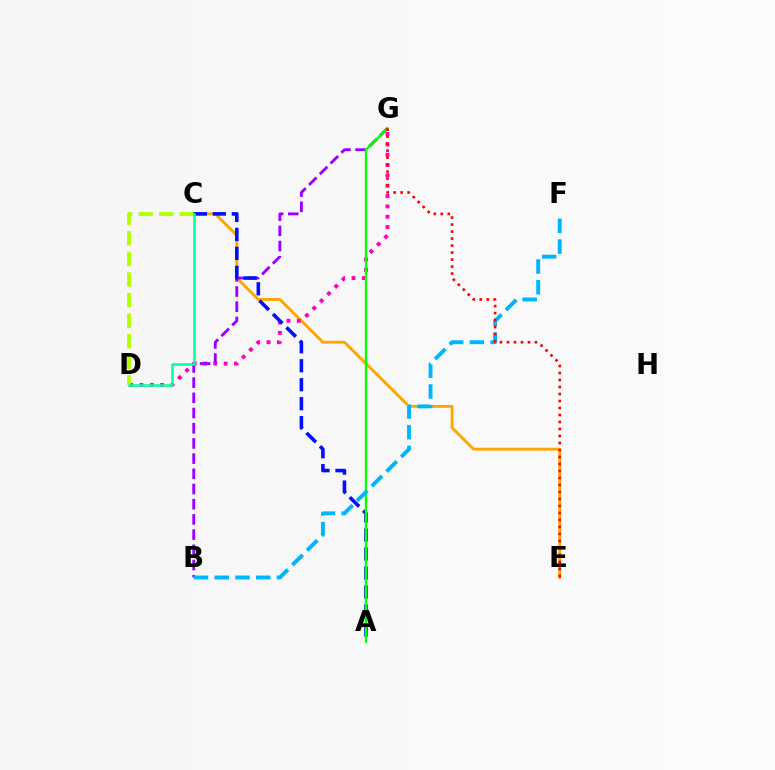{('C', 'E'): [{'color': '#ffa500', 'line_style': 'solid', 'thickness': 2.07}], ('D', 'G'): [{'color': '#ff00bd', 'line_style': 'dotted', 'thickness': 2.81}], ('B', 'G'): [{'color': '#9b00ff', 'line_style': 'dashed', 'thickness': 2.06}], ('C', 'D'): [{'color': '#b3ff00', 'line_style': 'dashed', 'thickness': 2.79}, {'color': '#00ff9d', 'line_style': 'solid', 'thickness': 1.8}], ('A', 'C'): [{'color': '#0010ff', 'line_style': 'dashed', 'thickness': 2.58}], ('A', 'G'): [{'color': '#08ff00', 'line_style': 'solid', 'thickness': 1.68}], ('B', 'F'): [{'color': '#00b5ff', 'line_style': 'dashed', 'thickness': 2.82}], ('E', 'G'): [{'color': '#ff0000', 'line_style': 'dotted', 'thickness': 1.9}]}